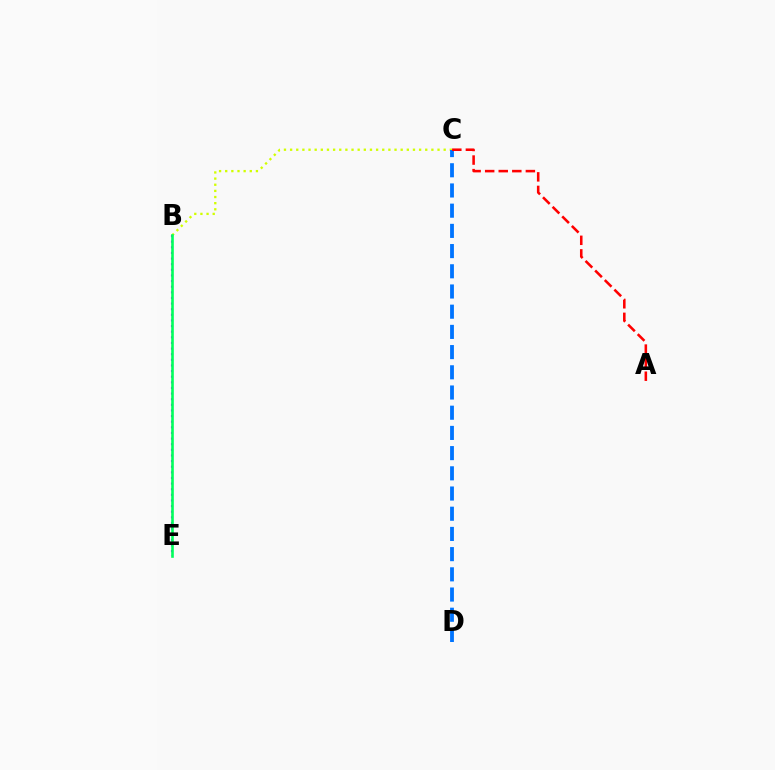{('B', 'C'): [{'color': '#d1ff00', 'line_style': 'dotted', 'thickness': 1.67}], ('C', 'D'): [{'color': '#0074ff', 'line_style': 'dashed', 'thickness': 2.74}], ('B', 'E'): [{'color': '#b900ff', 'line_style': 'dotted', 'thickness': 1.53}, {'color': '#00ff5c', 'line_style': 'solid', 'thickness': 1.89}], ('A', 'C'): [{'color': '#ff0000', 'line_style': 'dashed', 'thickness': 1.84}]}